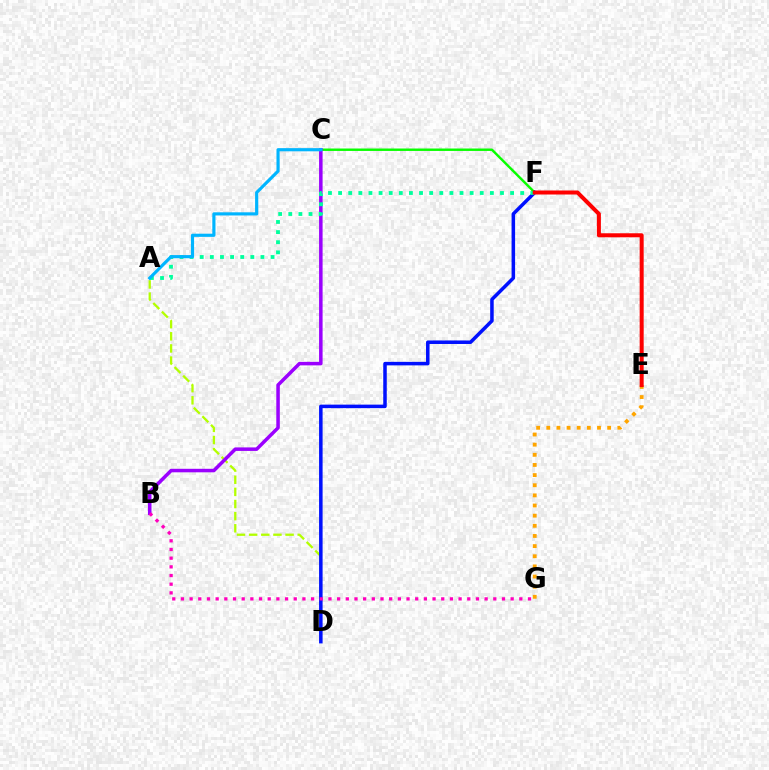{('A', 'D'): [{'color': '#b3ff00', 'line_style': 'dashed', 'thickness': 1.65}], ('C', 'F'): [{'color': '#08ff00', 'line_style': 'solid', 'thickness': 1.75}], ('B', 'C'): [{'color': '#9b00ff', 'line_style': 'solid', 'thickness': 2.53}], ('D', 'F'): [{'color': '#0010ff', 'line_style': 'solid', 'thickness': 2.53}], ('A', 'F'): [{'color': '#00ff9d', 'line_style': 'dotted', 'thickness': 2.75}], ('A', 'C'): [{'color': '#00b5ff', 'line_style': 'solid', 'thickness': 2.27}], ('E', 'G'): [{'color': '#ffa500', 'line_style': 'dotted', 'thickness': 2.76}], ('B', 'G'): [{'color': '#ff00bd', 'line_style': 'dotted', 'thickness': 2.36}], ('E', 'F'): [{'color': '#ff0000', 'line_style': 'solid', 'thickness': 2.89}]}